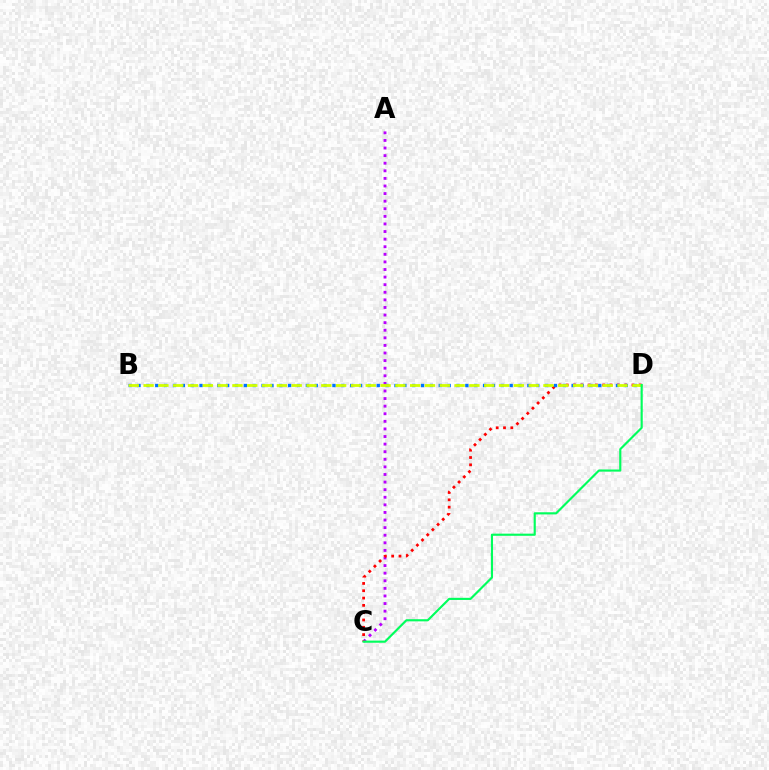{('A', 'C'): [{'color': '#b900ff', 'line_style': 'dotted', 'thickness': 2.06}], ('C', 'D'): [{'color': '#ff0000', 'line_style': 'dotted', 'thickness': 1.99}, {'color': '#00ff5c', 'line_style': 'solid', 'thickness': 1.55}], ('B', 'D'): [{'color': '#0074ff', 'line_style': 'dotted', 'thickness': 2.41}, {'color': '#d1ff00', 'line_style': 'dashed', 'thickness': 2.01}]}